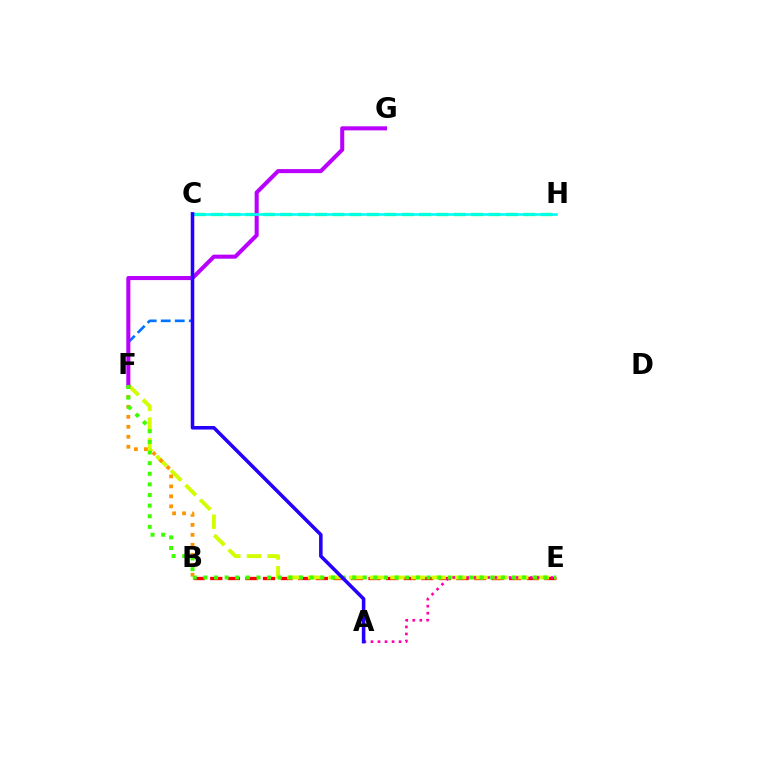{('C', 'H'): [{'color': '#00ff5c', 'line_style': 'dashed', 'thickness': 2.36}, {'color': '#00fff6', 'line_style': 'solid', 'thickness': 1.83}], ('B', 'E'): [{'color': '#ff0000', 'line_style': 'dashed', 'thickness': 2.39}], ('E', 'F'): [{'color': '#d1ff00', 'line_style': 'dashed', 'thickness': 2.8}, {'color': '#3dff00', 'line_style': 'dotted', 'thickness': 2.89}], ('A', 'E'): [{'color': '#ff00ac', 'line_style': 'dotted', 'thickness': 1.91}], ('C', 'F'): [{'color': '#0074ff', 'line_style': 'dashed', 'thickness': 1.9}], ('B', 'F'): [{'color': '#ff9400', 'line_style': 'dotted', 'thickness': 2.71}], ('F', 'G'): [{'color': '#b900ff', 'line_style': 'solid', 'thickness': 2.92}], ('A', 'C'): [{'color': '#2500ff', 'line_style': 'solid', 'thickness': 2.55}]}